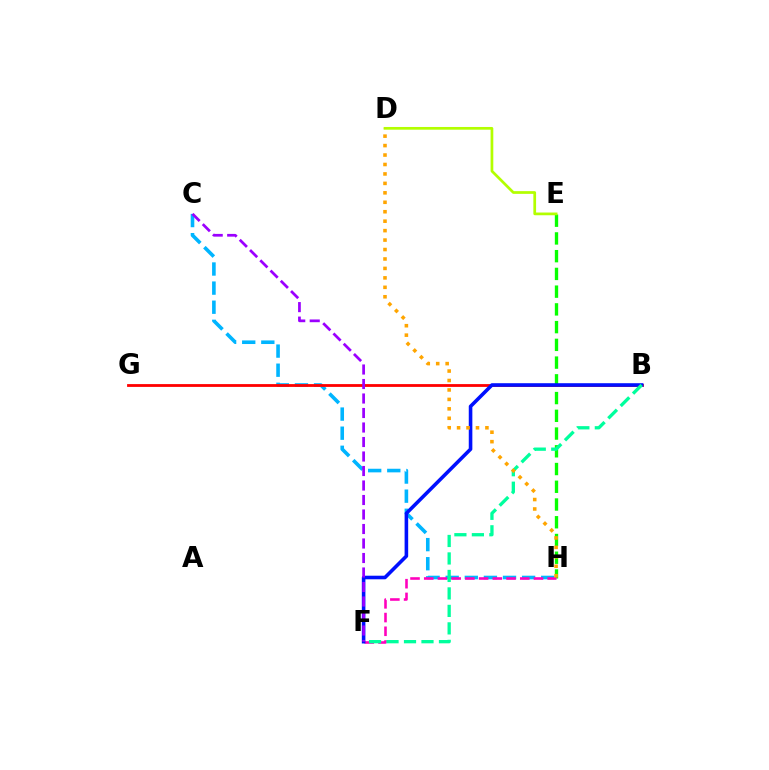{('C', 'H'): [{'color': '#00b5ff', 'line_style': 'dashed', 'thickness': 2.6}], ('E', 'H'): [{'color': '#08ff00', 'line_style': 'dashed', 'thickness': 2.41}], ('D', 'E'): [{'color': '#b3ff00', 'line_style': 'solid', 'thickness': 1.96}], ('B', 'G'): [{'color': '#ff0000', 'line_style': 'solid', 'thickness': 2.02}], ('F', 'H'): [{'color': '#ff00bd', 'line_style': 'dashed', 'thickness': 1.86}], ('B', 'F'): [{'color': '#0010ff', 'line_style': 'solid', 'thickness': 2.58}, {'color': '#00ff9d', 'line_style': 'dashed', 'thickness': 2.37}], ('C', 'F'): [{'color': '#9b00ff', 'line_style': 'dashed', 'thickness': 1.97}], ('D', 'H'): [{'color': '#ffa500', 'line_style': 'dotted', 'thickness': 2.57}]}